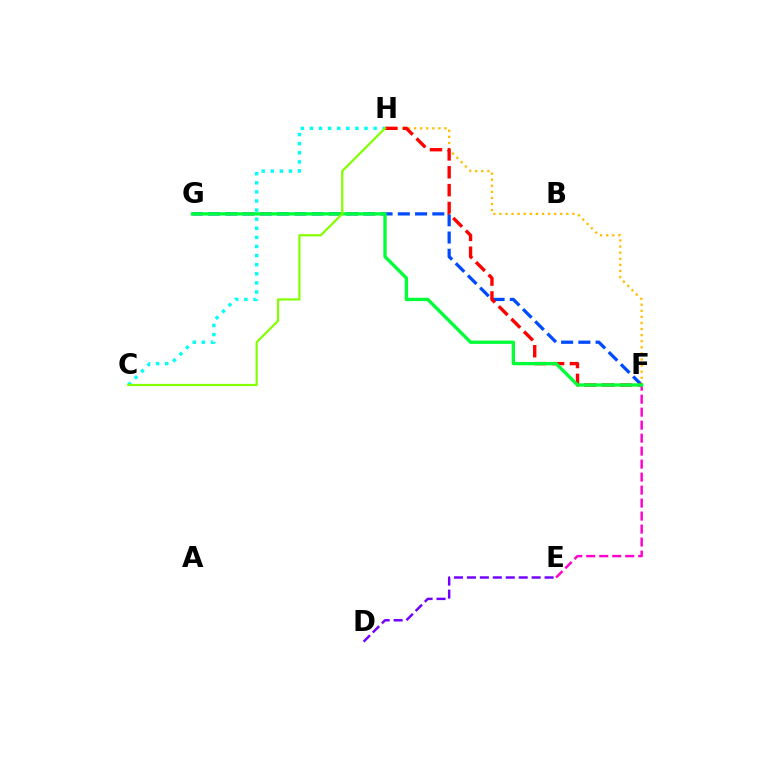{('E', 'F'): [{'color': '#ff00cf', 'line_style': 'dashed', 'thickness': 1.76}], ('C', 'H'): [{'color': '#00fff6', 'line_style': 'dotted', 'thickness': 2.47}, {'color': '#84ff00', 'line_style': 'solid', 'thickness': 1.59}], ('F', 'G'): [{'color': '#004bff', 'line_style': 'dashed', 'thickness': 2.34}, {'color': '#00ff39', 'line_style': 'solid', 'thickness': 2.4}], ('F', 'H'): [{'color': '#ffbd00', 'line_style': 'dotted', 'thickness': 1.65}, {'color': '#ff0000', 'line_style': 'dashed', 'thickness': 2.43}], ('D', 'E'): [{'color': '#7200ff', 'line_style': 'dashed', 'thickness': 1.76}]}